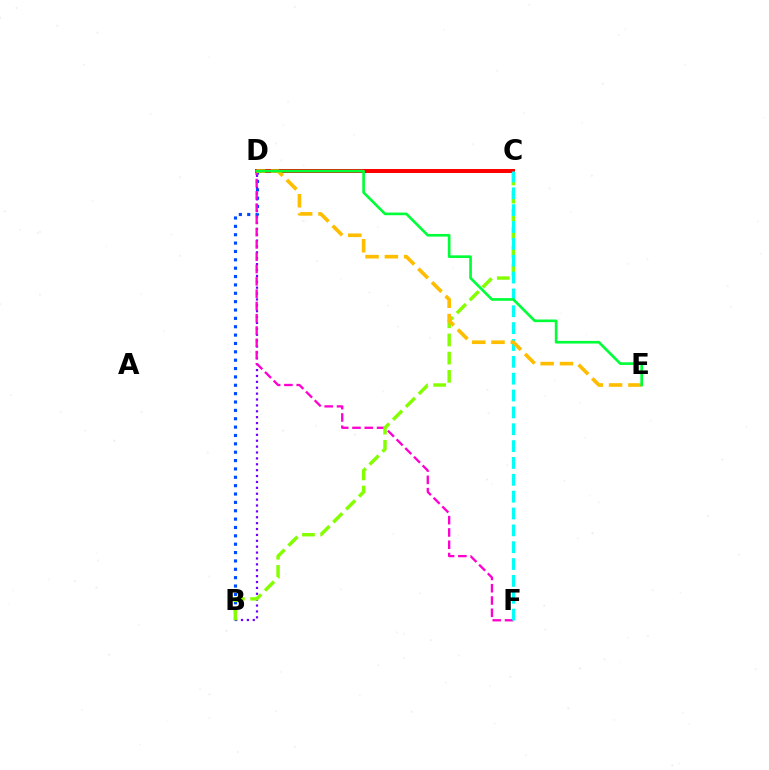{('B', 'D'): [{'color': '#004bff', 'line_style': 'dotted', 'thickness': 2.27}, {'color': '#7200ff', 'line_style': 'dotted', 'thickness': 1.6}], ('D', 'F'): [{'color': '#ff00cf', 'line_style': 'dashed', 'thickness': 1.67}], ('C', 'D'): [{'color': '#ff0000', 'line_style': 'solid', 'thickness': 2.86}], ('B', 'C'): [{'color': '#84ff00', 'line_style': 'dashed', 'thickness': 2.47}], ('C', 'F'): [{'color': '#00fff6', 'line_style': 'dashed', 'thickness': 2.29}], ('D', 'E'): [{'color': '#ffbd00', 'line_style': 'dashed', 'thickness': 2.63}, {'color': '#00ff39', 'line_style': 'solid', 'thickness': 1.92}]}